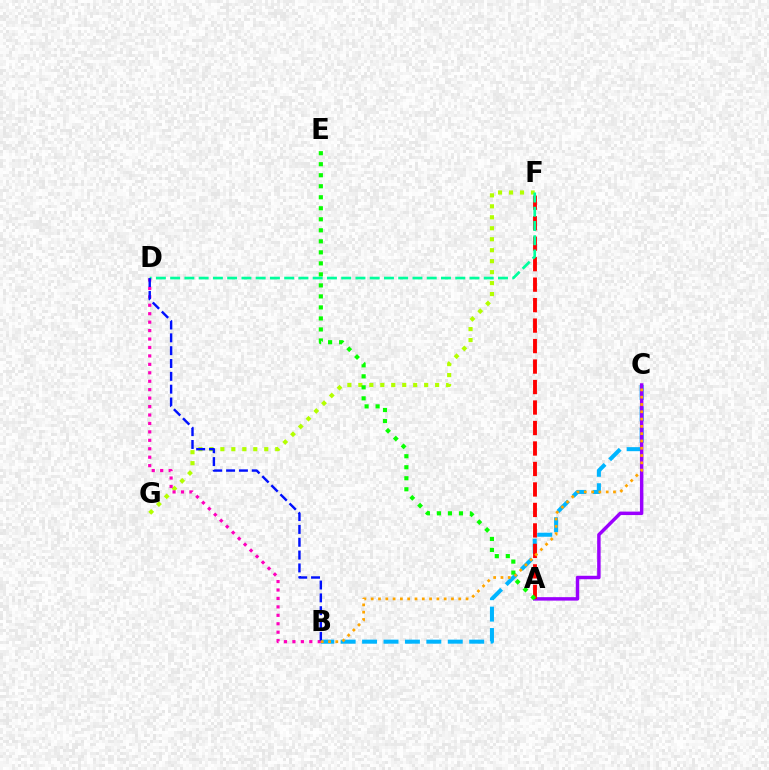{('B', 'C'): [{'color': '#00b5ff', 'line_style': 'dashed', 'thickness': 2.91}, {'color': '#ffa500', 'line_style': 'dotted', 'thickness': 1.98}], ('F', 'G'): [{'color': '#b3ff00', 'line_style': 'dotted', 'thickness': 2.98}], ('A', 'C'): [{'color': '#9b00ff', 'line_style': 'solid', 'thickness': 2.49}], ('A', 'F'): [{'color': '#ff0000', 'line_style': 'dashed', 'thickness': 2.78}], ('B', 'D'): [{'color': '#ff00bd', 'line_style': 'dotted', 'thickness': 2.29}, {'color': '#0010ff', 'line_style': 'dashed', 'thickness': 1.74}], ('D', 'F'): [{'color': '#00ff9d', 'line_style': 'dashed', 'thickness': 1.94}], ('A', 'E'): [{'color': '#08ff00', 'line_style': 'dotted', 'thickness': 2.99}]}